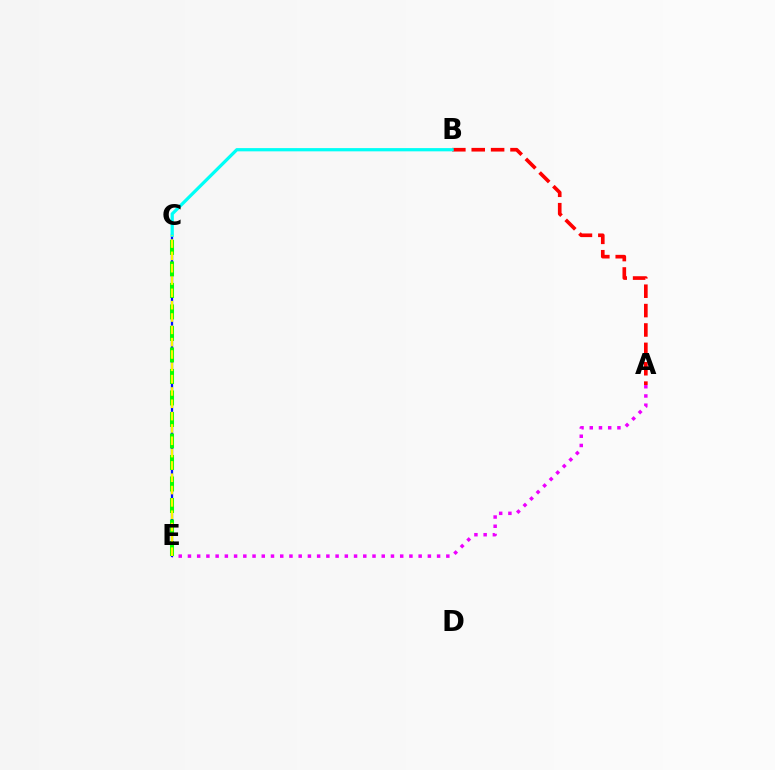{('A', 'E'): [{'color': '#ee00ff', 'line_style': 'dotted', 'thickness': 2.51}], ('C', 'E'): [{'color': '#0010ff', 'line_style': 'solid', 'thickness': 1.64}, {'color': '#08ff00', 'line_style': 'dashed', 'thickness': 2.92}, {'color': '#fcf500', 'line_style': 'dashed', 'thickness': 1.67}], ('A', 'B'): [{'color': '#ff0000', 'line_style': 'dashed', 'thickness': 2.63}], ('B', 'C'): [{'color': '#00fff6', 'line_style': 'solid', 'thickness': 2.33}]}